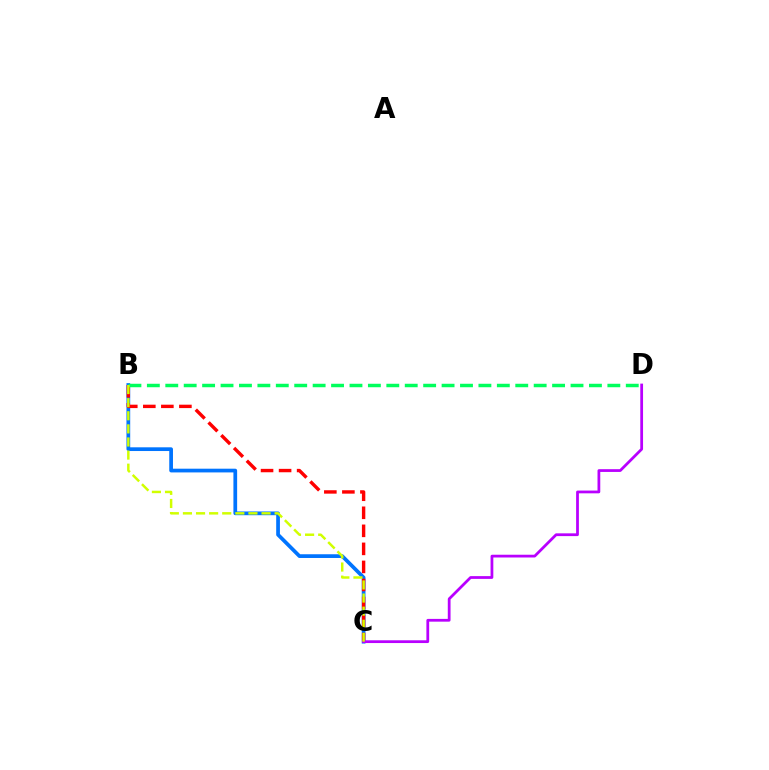{('B', 'C'): [{'color': '#0074ff', 'line_style': 'solid', 'thickness': 2.68}, {'color': '#ff0000', 'line_style': 'dashed', 'thickness': 2.45}, {'color': '#d1ff00', 'line_style': 'dashed', 'thickness': 1.78}], ('B', 'D'): [{'color': '#00ff5c', 'line_style': 'dashed', 'thickness': 2.5}], ('C', 'D'): [{'color': '#b900ff', 'line_style': 'solid', 'thickness': 1.99}]}